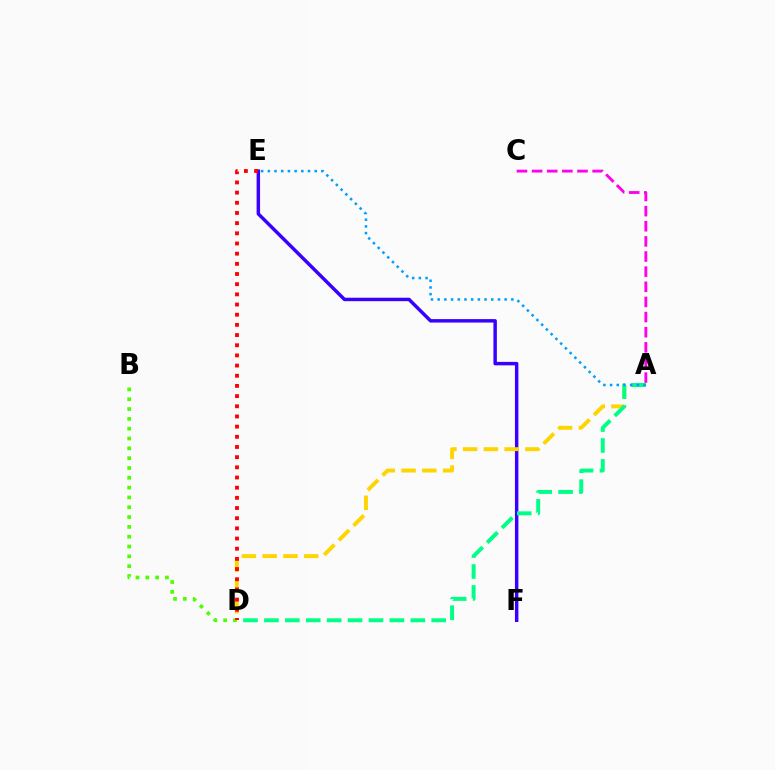{('E', 'F'): [{'color': '#3700ff', 'line_style': 'solid', 'thickness': 2.49}], ('B', 'D'): [{'color': '#4fff00', 'line_style': 'dotted', 'thickness': 2.67}], ('A', 'D'): [{'color': '#ffd500', 'line_style': 'dashed', 'thickness': 2.82}, {'color': '#00ff86', 'line_style': 'dashed', 'thickness': 2.84}], ('D', 'E'): [{'color': '#ff0000', 'line_style': 'dotted', 'thickness': 2.76}], ('A', 'C'): [{'color': '#ff00ed', 'line_style': 'dashed', 'thickness': 2.06}], ('A', 'E'): [{'color': '#009eff', 'line_style': 'dotted', 'thickness': 1.82}]}